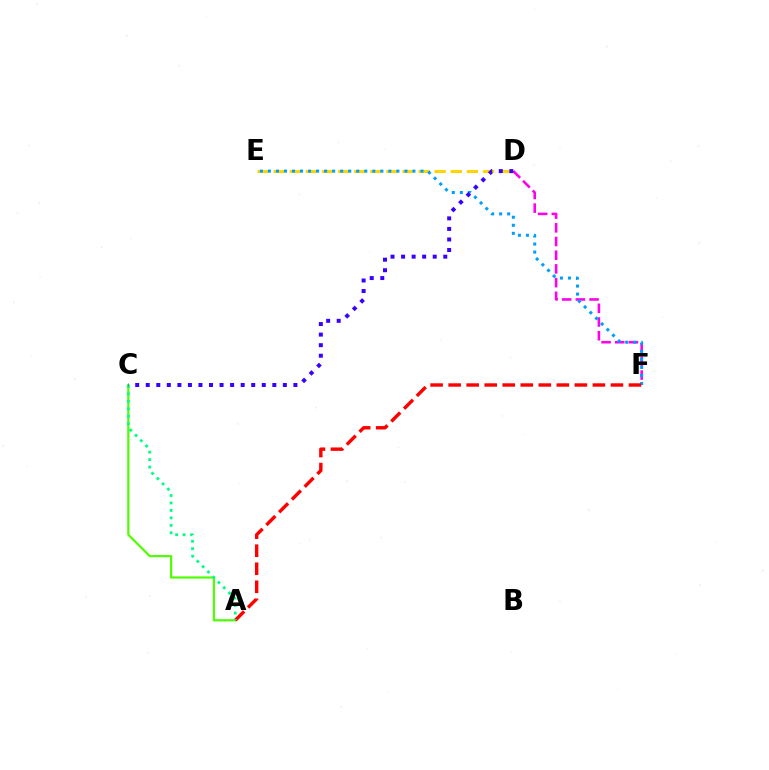{('D', 'E'): [{'color': '#ffd500', 'line_style': 'dashed', 'thickness': 2.19}], ('D', 'F'): [{'color': '#ff00ed', 'line_style': 'dashed', 'thickness': 1.86}], ('E', 'F'): [{'color': '#009eff', 'line_style': 'dotted', 'thickness': 2.18}], ('A', 'C'): [{'color': '#4fff00', 'line_style': 'solid', 'thickness': 1.58}, {'color': '#00ff86', 'line_style': 'dotted', 'thickness': 2.03}], ('A', 'F'): [{'color': '#ff0000', 'line_style': 'dashed', 'thickness': 2.45}], ('C', 'D'): [{'color': '#3700ff', 'line_style': 'dotted', 'thickness': 2.87}]}